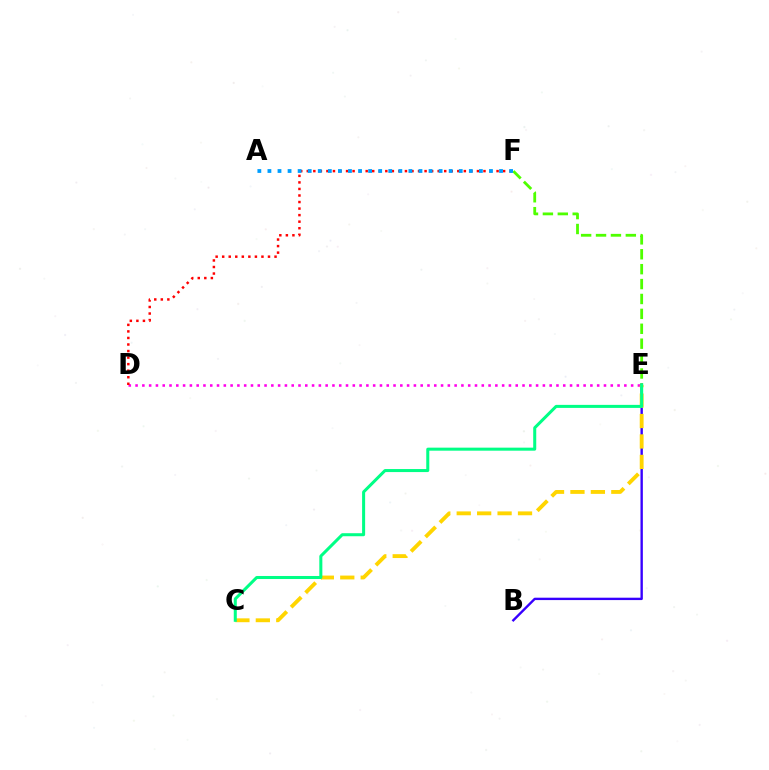{('E', 'F'): [{'color': '#4fff00', 'line_style': 'dashed', 'thickness': 2.02}], ('B', 'E'): [{'color': '#3700ff', 'line_style': 'solid', 'thickness': 1.71}], ('D', 'E'): [{'color': '#ff00ed', 'line_style': 'dotted', 'thickness': 1.84}], ('C', 'E'): [{'color': '#ffd500', 'line_style': 'dashed', 'thickness': 2.78}, {'color': '#00ff86', 'line_style': 'solid', 'thickness': 2.18}], ('D', 'F'): [{'color': '#ff0000', 'line_style': 'dotted', 'thickness': 1.78}], ('A', 'F'): [{'color': '#009eff', 'line_style': 'dotted', 'thickness': 2.74}]}